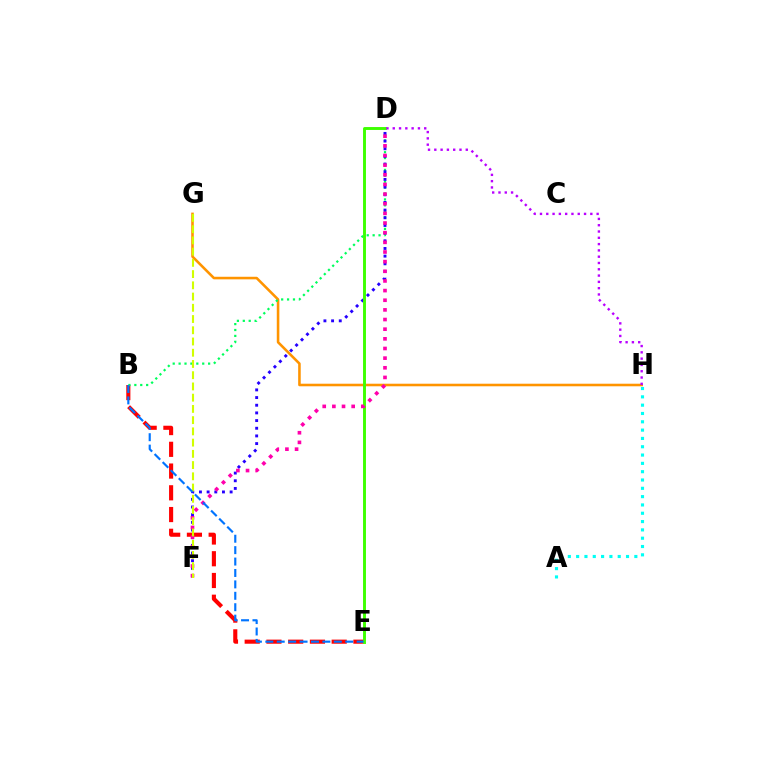{('B', 'E'): [{'color': '#ff0000', 'line_style': 'dashed', 'thickness': 2.95}, {'color': '#0074ff', 'line_style': 'dashed', 'thickness': 1.55}], ('A', 'H'): [{'color': '#00fff6', 'line_style': 'dotted', 'thickness': 2.26}], ('G', 'H'): [{'color': '#ff9400', 'line_style': 'solid', 'thickness': 1.85}], ('B', 'D'): [{'color': '#00ff5c', 'line_style': 'dotted', 'thickness': 1.6}], ('D', 'F'): [{'color': '#2500ff', 'line_style': 'dotted', 'thickness': 2.08}, {'color': '#ff00ac', 'line_style': 'dotted', 'thickness': 2.62}], ('D', 'E'): [{'color': '#3dff00', 'line_style': 'solid', 'thickness': 2.1}], ('D', 'H'): [{'color': '#b900ff', 'line_style': 'dotted', 'thickness': 1.71}], ('F', 'G'): [{'color': '#d1ff00', 'line_style': 'dashed', 'thickness': 1.53}]}